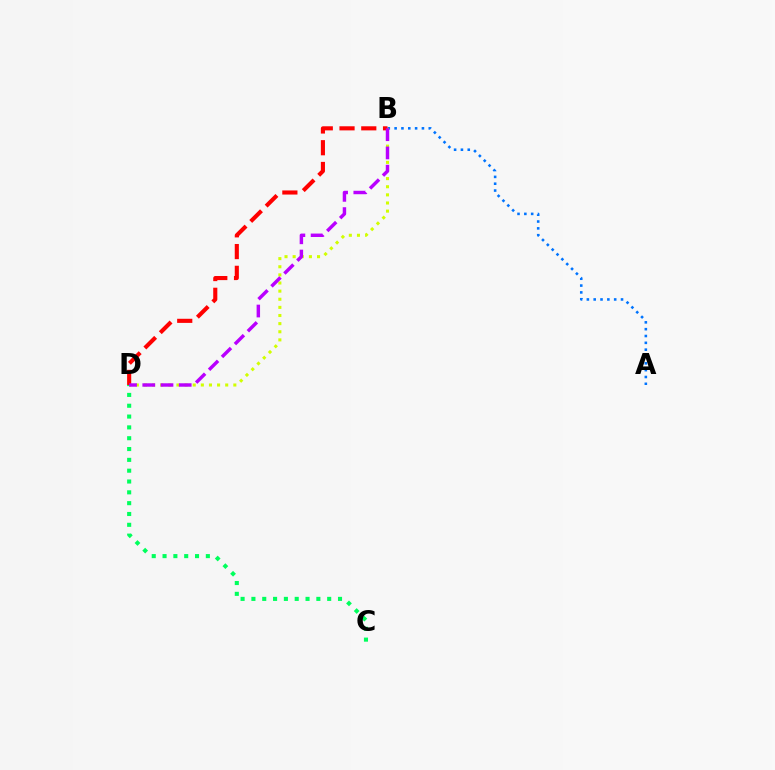{('A', 'B'): [{'color': '#0074ff', 'line_style': 'dotted', 'thickness': 1.86}], ('B', 'D'): [{'color': '#d1ff00', 'line_style': 'dotted', 'thickness': 2.21}, {'color': '#ff0000', 'line_style': 'dashed', 'thickness': 2.95}, {'color': '#b900ff', 'line_style': 'dashed', 'thickness': 2.48}], ('C', 'D'): [{'color': '#00ff5c', 'line_style': 'dotted', 'thickness': 2.94}]}